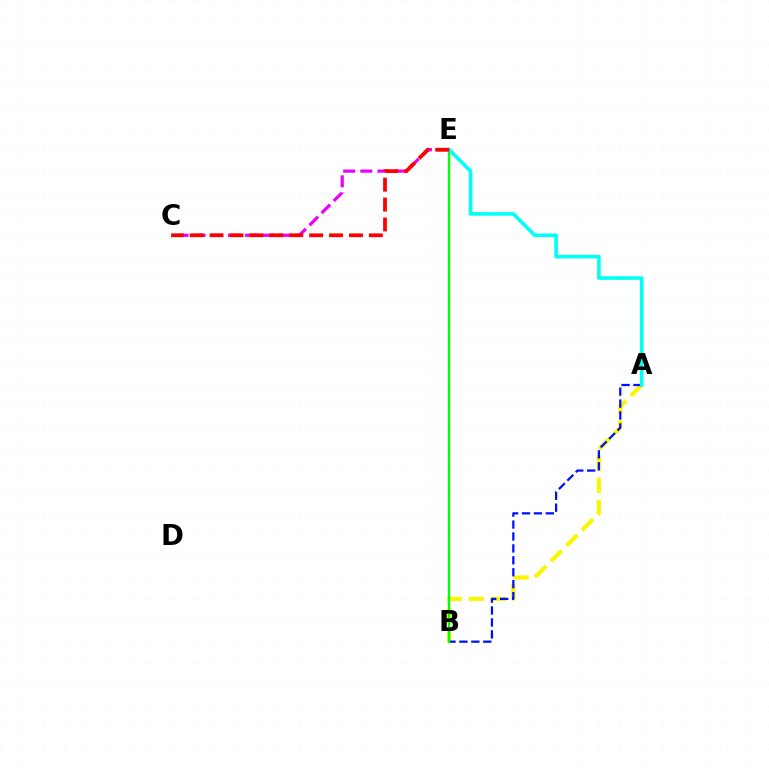{('A', 'B'): [{'color': '#fcf500', 'line_style': 'dashed', 'thickness': 3.0}, {'color': '#0010ff', 'line_style': 'dashed', 'thickness': 1.62}], ('C', 'E'): [{'color': '#ee00ff', 'line_style': 'dashed', 'thickness': 2.33}, {'color': '#ff0000', 'line_style': 'dashed', 'thickness': 2.7}], ('B', 'E'): [{'color': '#08ff00', 'line_style': 'solid', 'thickness': 1.72}], ('A', 'E'): [{'color': '#00fff6', 'line_style': 'solid', 'thickness': 2.6}]}